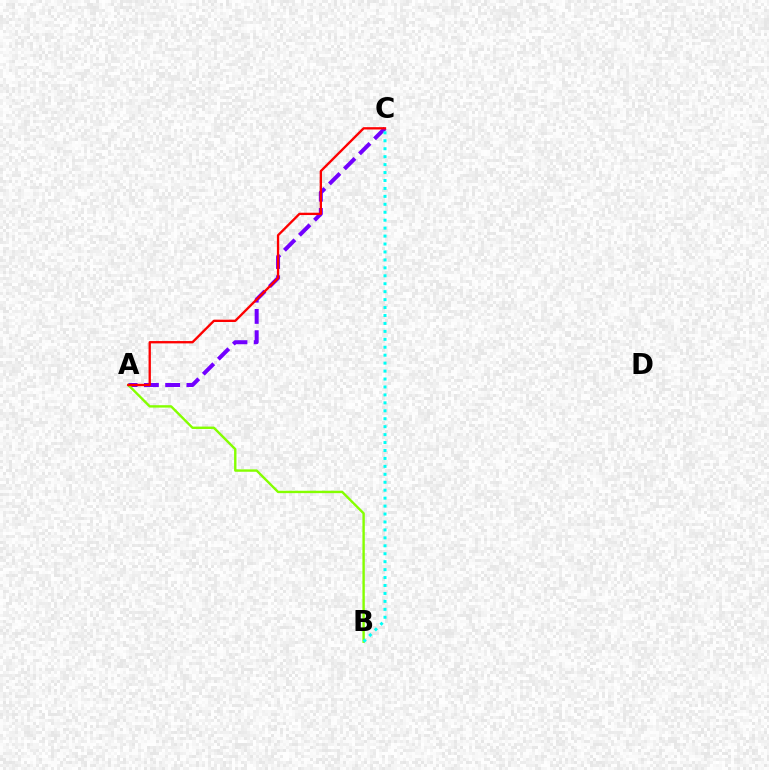{('A', 'C'): [{'color': '#7200ff', 'line_style': 'dashed', 'thickness': 2.89}, {'color': '#ff0000', 'line_style': 'solid', 'thickness': 1.68}], ('A', 'B'): [{'color': '#84ff00', 'line_style': 'solid', 'thickness': 1.72}], ('B', 'C'): [{'color': '#00fff6', 'line_style': 'dotted', 'thickness': 2.16}]}